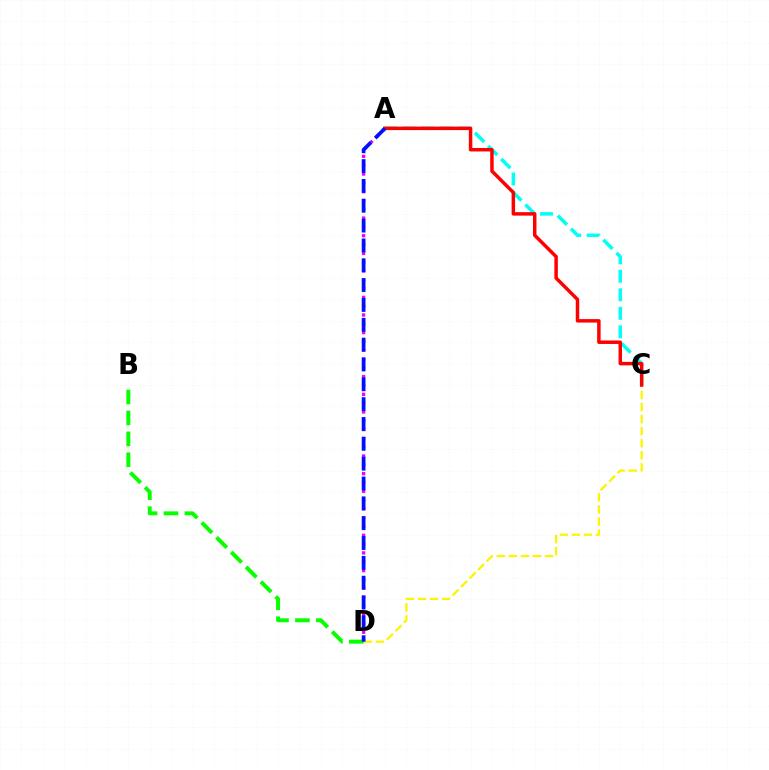{('A', 'D'): [{'color': '#ee00ff', 'line_style': 'dotted', 'thickness': 2.39}, {'color': '#0010ff', 'line_style': 'dashed', 'thickness': 2.7}], ('A', 'C'): [{'color': '#00fff6', 'line_style': 'dashed', 'thickness': 2.52}, {'color': '#ff0000', 'line_style': 'solid', 'thickness': 2.5}], ('C', 'D'): [{'color': '#fcf500', 'line_style': 'dashed', 'thickness': 1.64}], ('B', 'D'): [{'color': '#08ff00', 'line_style': 'dashed', 'thickness': 2.84}]}